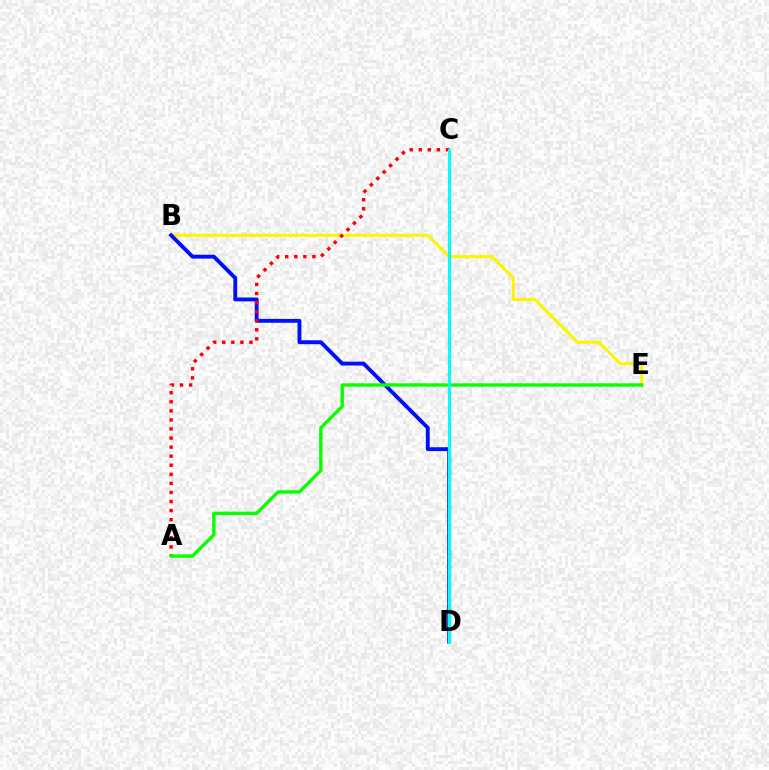{('B', 'E'): [{'color': '#fcf500', 'line_style': 'solid', 'thickness': 2.23}], ('B', 'D'): [{'color': '#0010ff', 'line_style': 'solid', 'thickness': 2.8}], ('A', 'C'): [{'color': '#ff0000', 'line_style': 'dotted', 'thickness': 2.46}], ('C', 'D'): [{'color': '#ee00ff', 'line_style': 'dashed', 'thickness': 2.22}, {'color': '#00fff6', 'line_style': 'solid', 'thickness': 2.21}], ('A', 'E'): [{'color': '#08ff00', 'line_style': 'solid', 'thickness': 2.44}]}